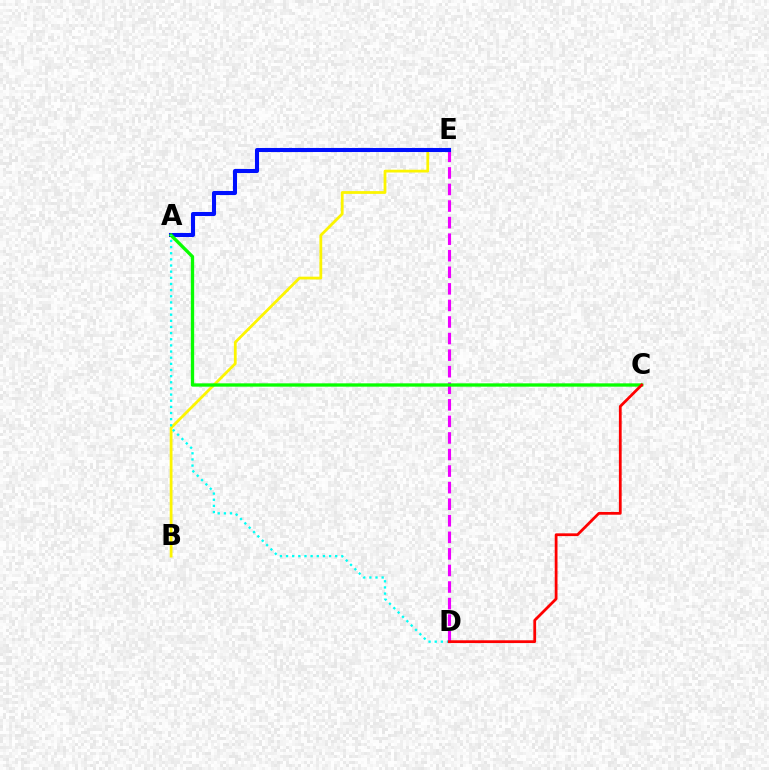{('D', 'E'): [{'color': '#ee00ff', 'line_style': 'dashed', 'thickness': 2.25}], ('B', 'E'): [{'color': '#fcf500', 'line_style': 'solid', 'thickness': 2.0}], ('A', 'E'): [{'color': '#0010ff', 'line_style': 'solid', 'thickness': 2.92}], ('A', 'C'): [{'color': '#08ff00', 'line_style': 'solid', 'thickness': 2.39}], ('A', 'D'): [{'color': '#00fff6', 'line_style': 'dotted', 'thickness': 1.67}], ('C', 'D'): [{'color': '#ff0000', 'line_style': 'solid', 'thickness': 2.0}]}